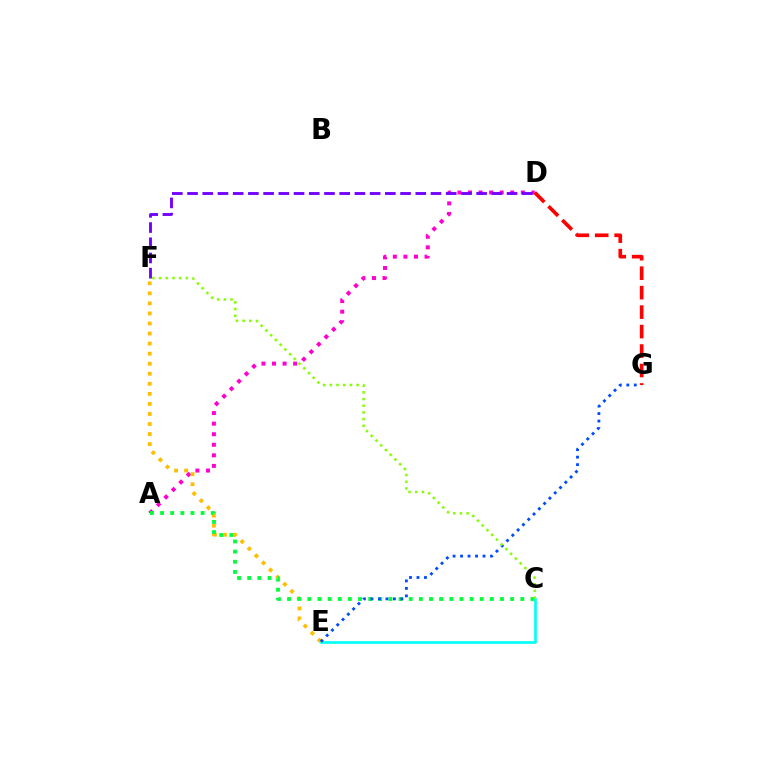{('C', 'E'): [{'color': '#00fff6', 'line_style': 'solid', 'thickness': 1.92}], ('A', 'D'): [{'color': '#ff00cf', 'line_style': 'dotted', 'thickness': 2.87}], ('E', 'F'): [{'color': '#ffbd00', 'line_style': 'dotted', 'thickness': 2.73}], ('A', 'C'): [{'color': '#00ff39', 'line_style': 'dotted', 'thickness': 2.76}], ('D', 'G'): [{'color': '#ff0000', 'line_style': 'dashed', 'thickness': 2.65}], ('E', 'G'): [{'color': '#004bff', 'line_style': 'dotted', 'thickness': 2.04}], ('D', 'F'): [{'color': '#7200ff', 'line_style': 'dashed', 'thickness': 2.07}], ('C', 'F'): [{'color': '#84ff00', 'line_style': 'dotted', 'thickness': 1.82}]}